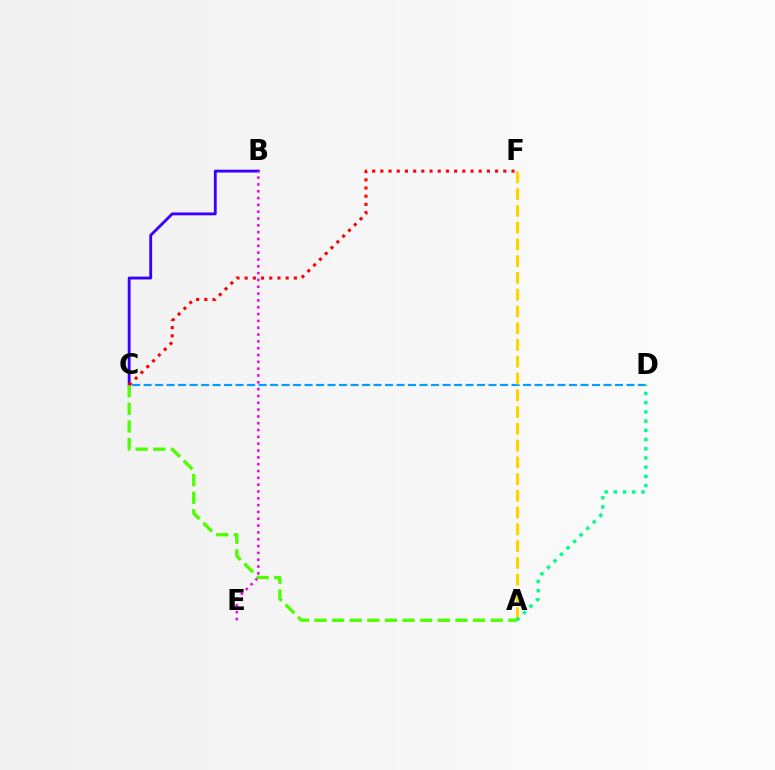{('C', 'D'): [{'color': '#009eff', 'line_style': 'dashed', 'thickness': 1.56}], ('B', 'C'): [{'color': '#3700ff', 'line_style': 'solid', 'thickness': 2.05}], ('B', 'E'): [{'color': '#ff00ed', 'line_style': 'dotted', 'thickness': 1.85}], ('A', 'F'): [{'color': '#ffd500', 'line_style': 'dashed', 'thickness': 2.28}], ('A', 'C'): [{'color': '#4fff00', 'line_style': 'dashed', 'thickness': 2.39}], ('A', 'D'): [{'color': '#00ff86', 'line_style': 'dotted', 'thickness': 2.5}], ('C', 'F'): [{'color': '#ff0000', 'line_style': 'dotted', 'thickness': 2.23}]}